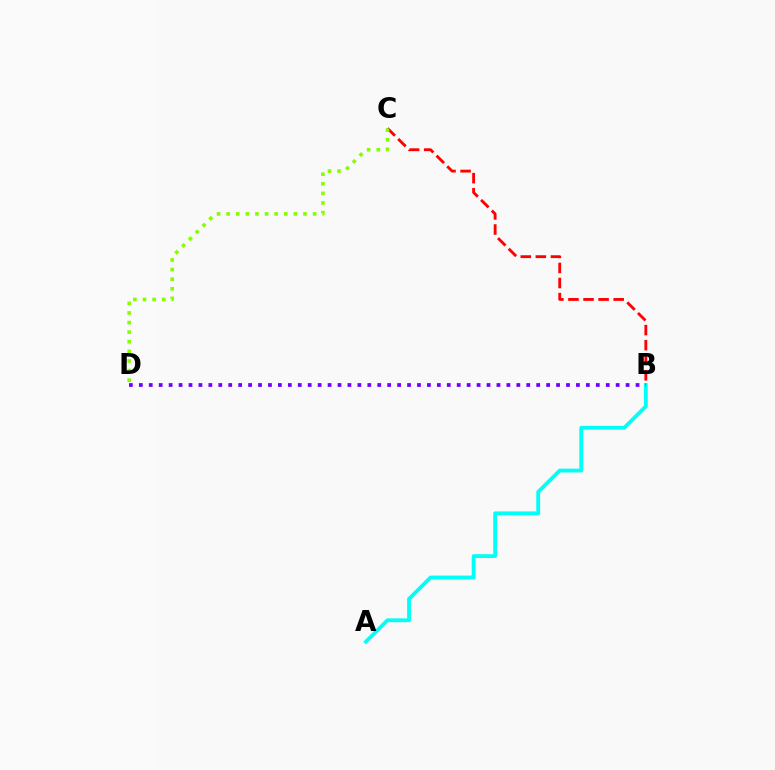{('A', 'B'): [{'color': '#00fff6', 'line_style': 'solid', 'thickness': 2.75}], ('B', 'D'): [{'color': '#7200ff', 'line_style': 'dotted', 'thickness': 2.7}], ('B', 'C'): [{'color': '#ff0000', 'line_style': 'dashed', 'thickness': 2.05}], ('C', 'D'): [{'color': '#84ff00', 'line_style': 'dotted', 'thickness': 2.61}]}